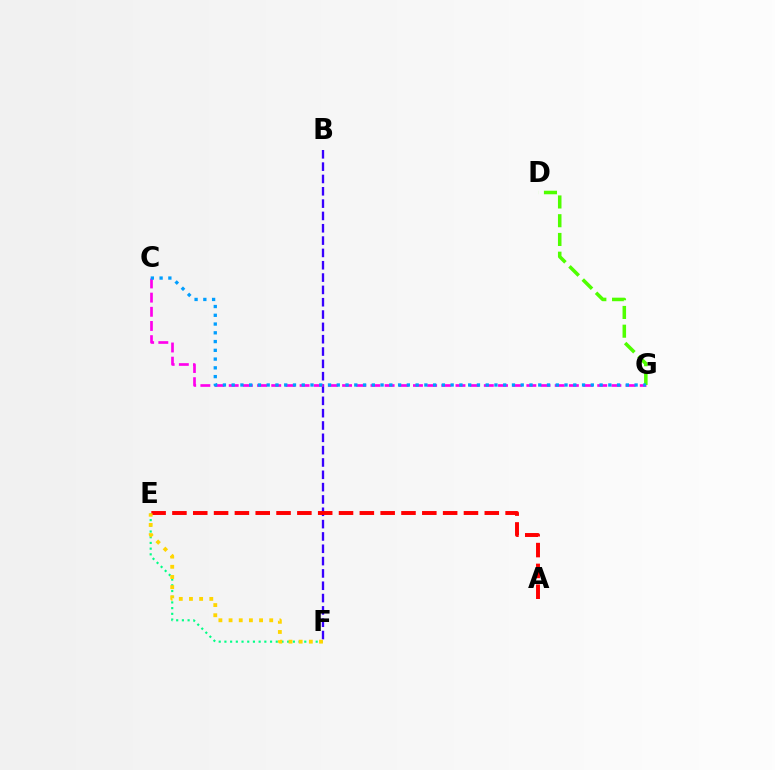{('B', 'F'): [{'color': '#3700ff', 'line_style': 'dashed', 'thickness': 1.67}], ('C', 'G'): [{'color': '#ff00ed', 'line_style': 'dashed', 'thickness': 1.93}, {'color': '#009eff', 'line_style': 'dotted', 'thickness': 2.38}], ('E', 'F'): [{'color': '#00ff86', 'line_style': 'dotted', 'thickness': 1.55}, {'color': '#ffd500', 'line_style': 'dotted', 'thickness': 2.76}], ('A', 'E'): [{'color': '#ff0000', 'line_style': 'dashed', 'thickness': 2.83}], ('D', 'G'): [{'color': '#4fff00', 'line_style': 'dashed', 'thickness': 2.55}]}